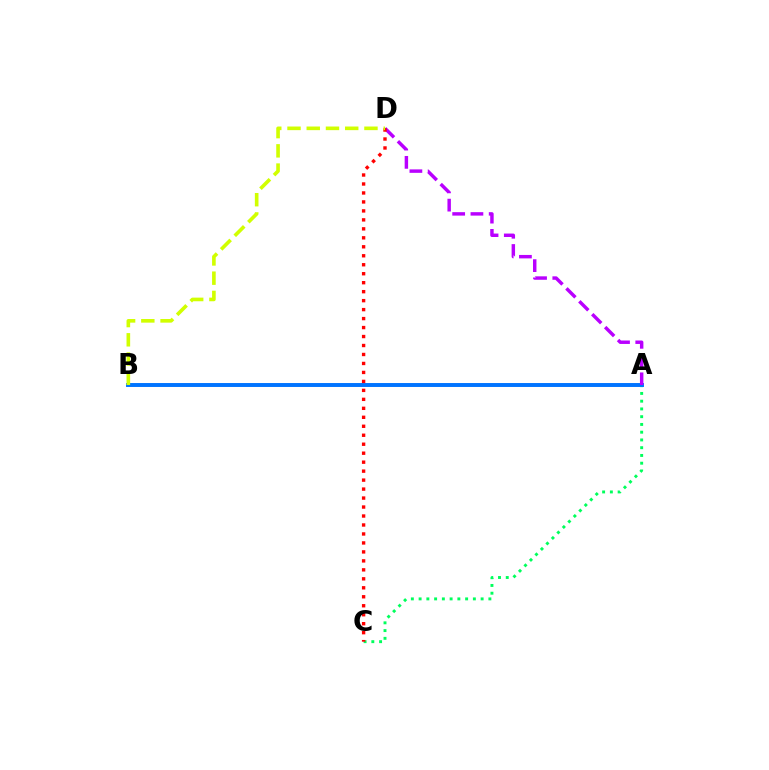{('A', 'C'): [{'color': '#00ff5c', 'line_style': 'dotted', 'thickness': 2.11}], ('A', 'B'): [{'color': '#0074ff', 'line_style': 'solid', 'thickness': 2.83}], ('A', 'D'): [{'color': '#b900ff', 'line_style': 'dashed', 'thickness': 2.48}], ('C', 'D'): [{'color': '#ff0000', 'line_style': 'dotted', 'thickness': 2.44}], ('B', 'D'): [{'color': '#d1ff00', 'line_style': 'dashed', 'thickness': 2.61}]}